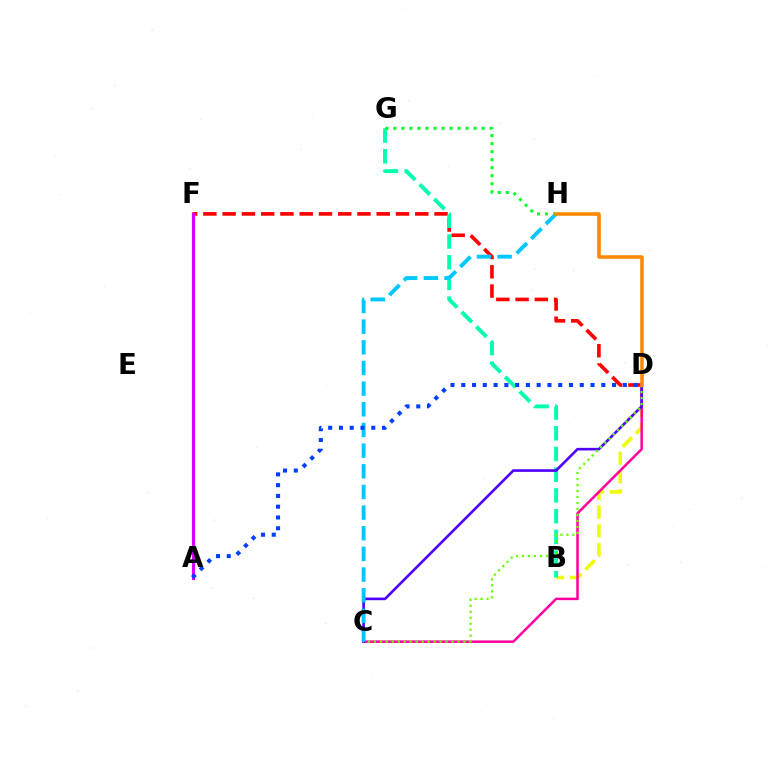{('D', 'F'): [{'color': '#ff0000', 'line_style': 'dashed', 'thickness': 2.62}], ('B', 'D'): [{'color': '#eeff00', 'line_style': 'dashed', 'thickness': 2.56}], ('C', 'D'): [{'color': '#ff00a0', 'line_style': 'solid', 'thickness': 1.81}, {'color': '#4f00ff', 'line_style': 'solid', 'thickness': 1.89}, {'color': '#66ff00', 'line_style': 'dotted', 'thickness': 1.62}], ('A', 'F'): [{'color': '#d600ff', 'line_style': 'solid', 'thickness': 2.27}], ('B', 'G'): [{'color': '#00ffaf', 'line_style': 'dashed', 'thickness': 2.81}], ('C', 'H'): [{'color': '#00c7ff', 'line_style': 'dashed', 'thickness': 2.81}], ('A', 'D'): [{'color': '#003fff', 'line_style': 'dotted', 'thickness': 2.93}], ('G', 'H'): [{'color': '#00ff27', 'line_style': 'dotted', 'thickness': 2.18}], ('D', 'H'): [{'color': '#ff8800', 'line_style': 'solid', 'thickness': 2.56}]}